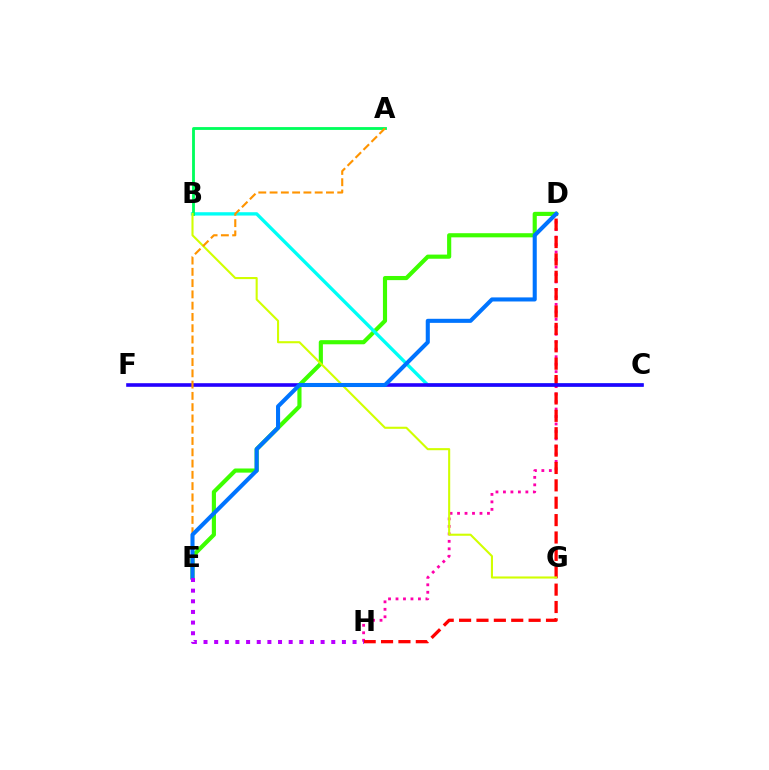{('D', 'E'): [{'color': '#3dff00', 'line_style': 'solid', 'thickness': 2.98}, {'color': '#0074ff', 'line_style': 'solid', 'thickness': 2.93}], ('B', 'C'): [{'color': '#00fff6', 'line_style': 'solid', 'thickness': 2.4}], ('D', 'H'): [{'color': '#ff00ac', 'line_style': 'dotted', 'thickness': 2.03}, {'color': '#ff0000', 'line_style': 'dashed', 'thickness': 2.36}], ('A', 'B'): [{'color': '#00ff5c', 'line_style': 'solid', 'thickness': 2.04}], ('B', 'G'): [{'color': '#d1ff00', 'line_style': 'solid', 'thickness': 1.51}], ('C', 'F'): [{'color': '#2500ff', 'line_style': 'solid', 'thickness': 2.6}], ('A', 'E'): [{'color': '#ff9400', 'line_style': 'dashed', 'thickness': 1.53}], ('E', 'H'): [{'color': '#b900ff', 'line_style': 'dotted', 'thickness': 2.89}]}